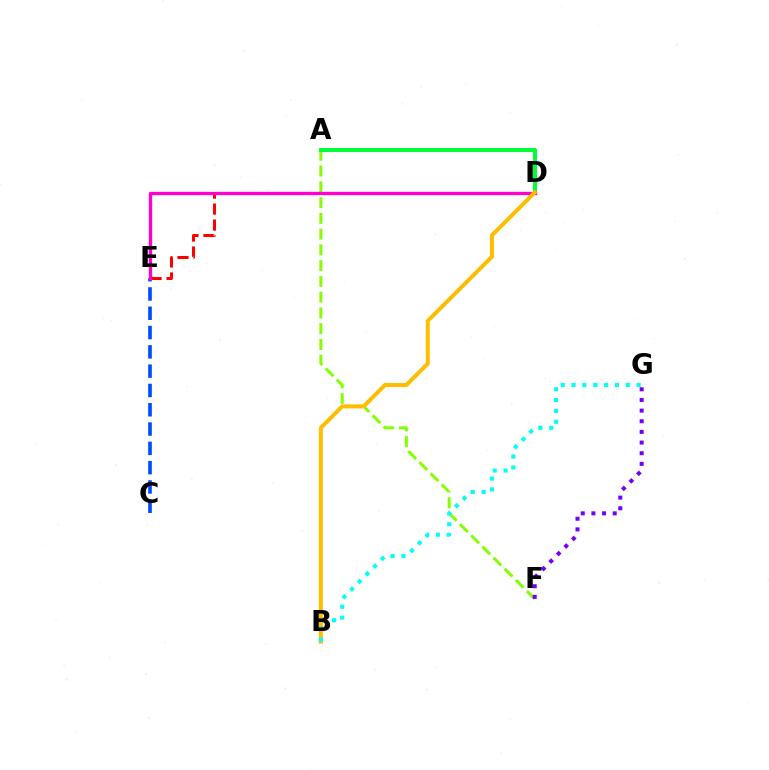{('A', 'F'): [{'color': '#84ff00', 'line_style': 'dashed', 'thickness': 2.14}], ('A', 'D'): [{'color': '#00ff39', 'line_style': 'solid', 'thickness': 2.89}], ('C', 'E'): [{'color': '#004bff', 'line_style': 'dashed', 'thickness': 2.62}], ('D', 'E'): [{'color': '#ff0000', 'line_style': 'dashed', 'thickness': 2.17}, {'color': '#ff00cf', 'line_style': 'solid', 'thickness': 2.39}], ('B', 'D'): [{'color': '#ffbd00', 'line_style': 'solid', 'thickness': 2.89}], ('B', 'G'): [{'color': '#00fff6', 'line_style': 'dotted', 'thickness': 2.95}], ('F', 'G'): [{'color': '#7200ff', 'line_style': 'dotted', 'thickness': 2.89}]}